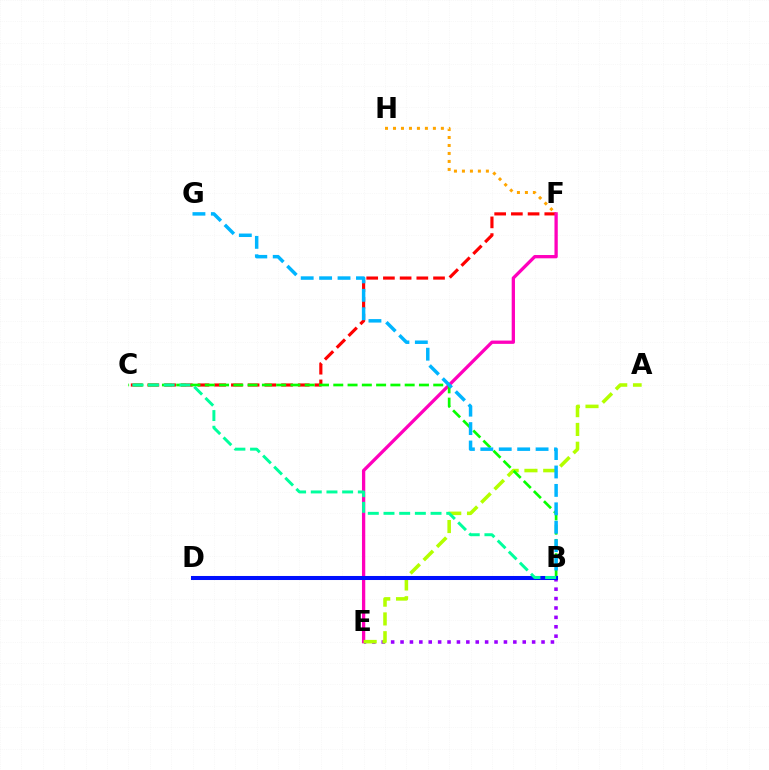{('C', 'F'): [{'color': '#ff0000', 'line_style': 'dashed', 'thickness': 2.27}], ('E', 'F'): [{'color': '#ff00bd', 'line_style': 'solid', 'thickness': 2.37}], ('B', 'E'): [{'color': '#9b00ff', 'line_style': 'dotted', 'thickness': 2.55}], ('A', 'E'): [{'color': '#b3ff00', 'line_style': 'dashed', 'thickness': 2.55}], ('B', 'C'): [{'color': '#08ff00', 'line_style': 'dashed', 'thickness': 1.94}, {'color': '#00ff9d', 'line_style': 'dashed', 'thickness': 2.13}], ('F', 'H'): [{'color': '#ffa500', 'line_style': 'dotted', 'thickness': 2.17}], ('B', 'G'): [{'color': '#00b5ff', 'line_style': 'dashed', 'thickness': 2.5}], ('B', 'D'): [{'color': '#0010ff', 'line_style': 'solid', 'thickness': 2.91}]}